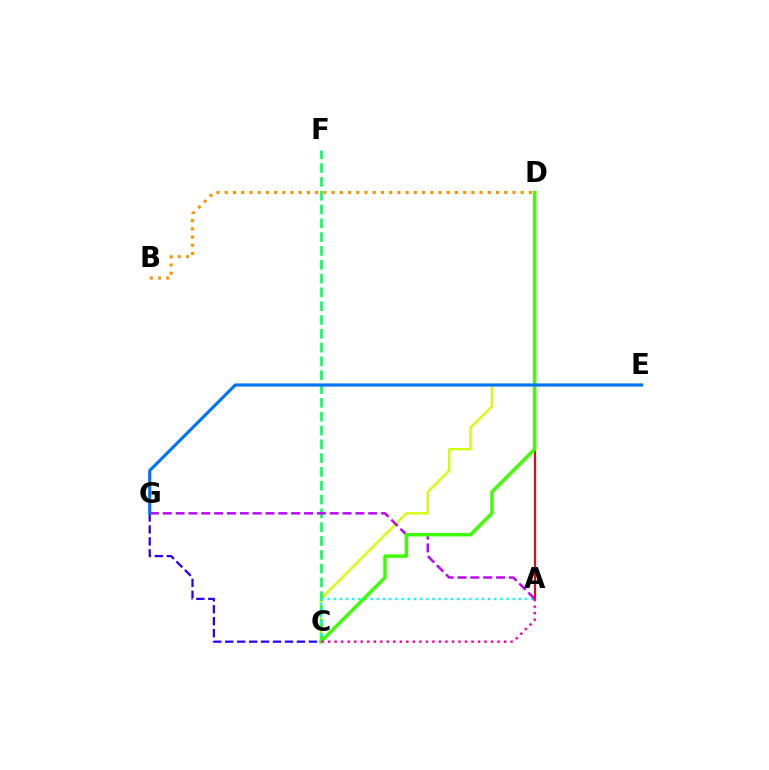{('C', 'E'): [{'color': '#d1ff00', 'line_style': 'solid', 'thickness': 1.67}], ('C', 'F'): [{'color': '#00ff5c', 'line_style': 'dashed', 'thickness': 1.88}], ('C', 'G'): [{'color': '#2500ff', 'line_style': 'dashed', 'thickness': 1.62}], ('B', 'D'): [{'color': '#ff9400', 'line_style': 'dotted', 'thickness': 2.23}], ('A', 'C'): [{'color': '#00fff6', 'line_style': 'dotted', 'thickness': 1.68}, {'color': '#ff00ac', 'line_style': 'dotted', 'thickness': 1.77}], ('A', 'G'): [{'color': '#b900ff', 'line_style': 'dashed', 'thickness': 1.74}], ('A', 'D'): [{'color': '#ff0000', 'line_style': 'solid', 'thickness': 1.52}], ('C', 'D'): [{'color': '#3dff00', 'line_style': 'solid', 'thickness': 2.47}], ('E', 'G'): [{'color': '#0074ff', 'line_style': 'solid', 'thickness': 2.26}]}